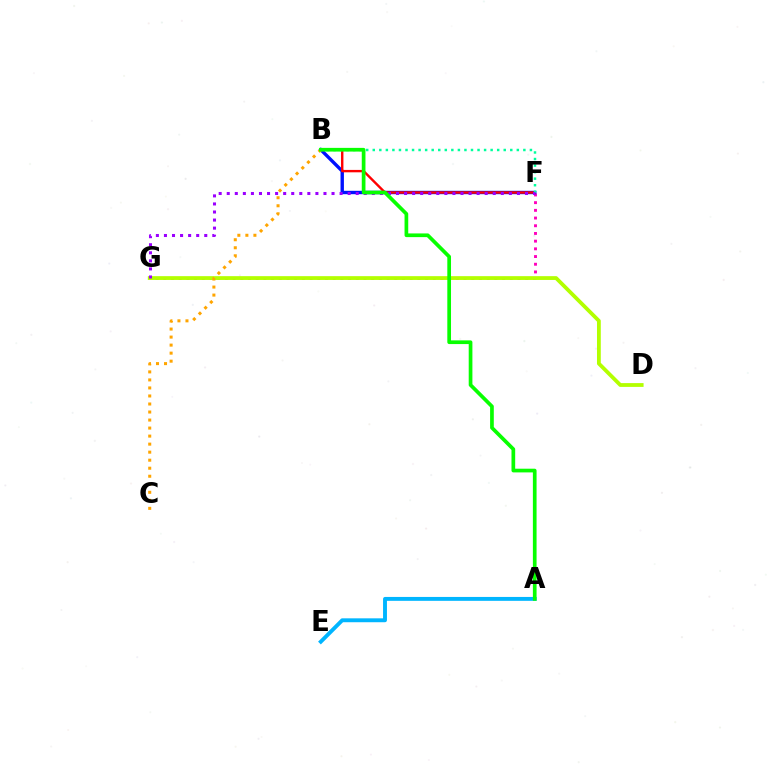{('F', 'G'): [{'color': '#ff00bd', 'line_style': 'dotted', 'thickness': 2.09}, {'color': '#9b00ff', 'line_style': 'dotted', 'thickness': 2.19}], ('B', 'F'): [{'color': '#0010ff', 'line_style': 'solid', 'thickness': 2.43}, {'color': '#ff0000', 'line_style': 'solid', 'thickness': 1.72}, {'color': '#00ff9d', 'line_style': 'dotted', 'thickness': 1.78}], ('A', 'E'): [{'color': '#00b5ff', 'line_style': 'solid', 'thickness': 2.81}], ('D', 'G'): [{'color': '#b3ff00', 'line_style': 'solid', 'thickness': 2.74}], ('B', 'C'): [{'color': '#ffa500', 'line_style': 'dotted', 'thickness': 2.18}], ('A', 'B'): [{'color': '#08ff00', 'line_style': 'solid', 'thickness': 2.66}]}